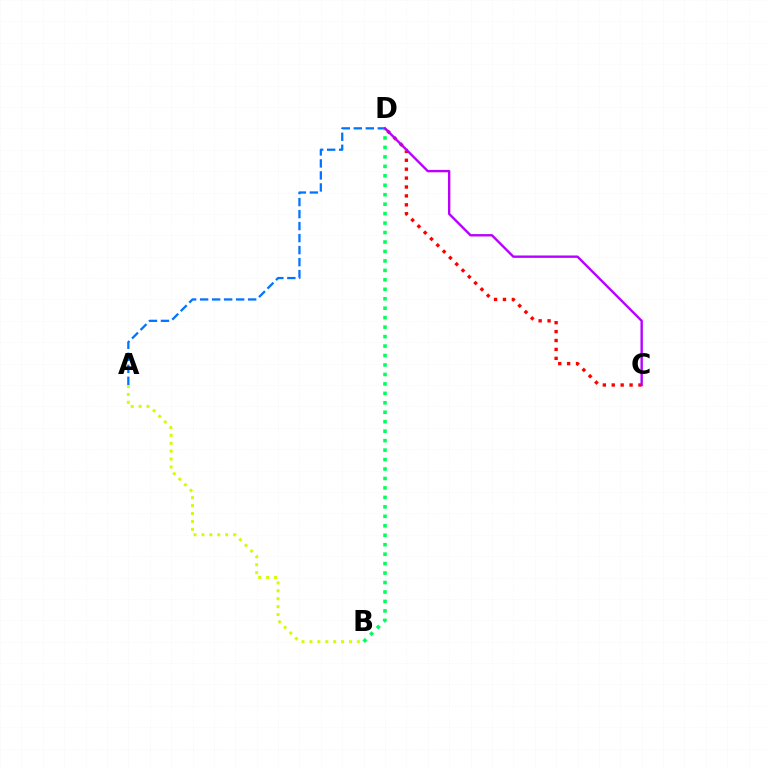{('A', 'B'): [{'color': '#d1ff00', 'line_style': 'dotted', 'thickness': 2.15}], ('A', 'D'): [{'color': '#0074ff', 'line_style': 'dashed', 'thickness': 1.63}], ('B', 'D'): [{'color': '#00ff5c', 'line_style': 'dotted', 'thickness': 2.57}], ('C', 'D'): [{'color': '#ff0000', 'line_style': 'dotted', 'thickness': 2.42}, {'color': '#b900ff', 'line_style': 'solid', 'thickness': 1.71}]}